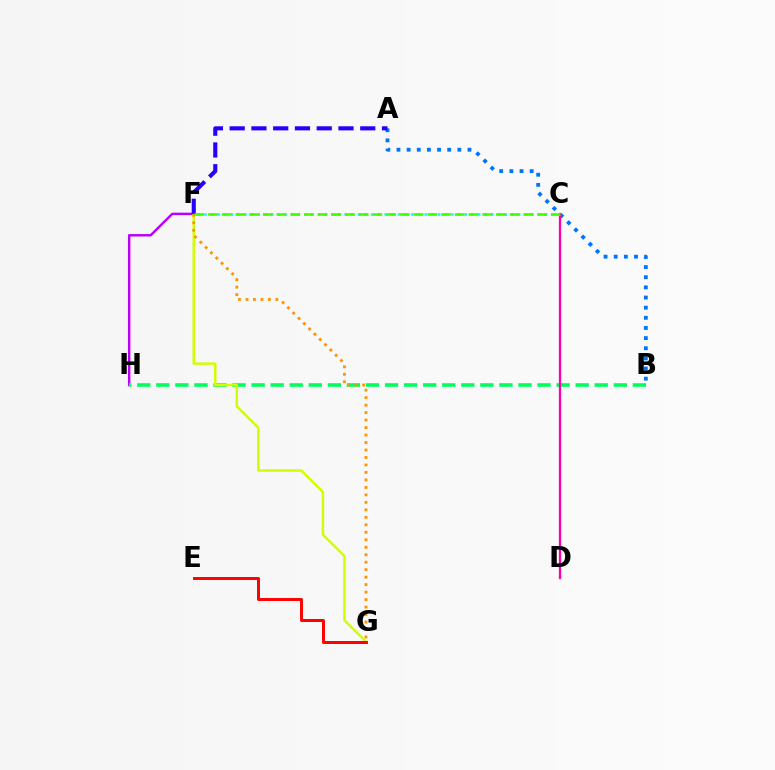{('A', 'B'): [{'color': '#0074ff', 'line_style': 'dotted', 'thickness': 2.76}], ('F', 'H'): [{'color': '#b900ff', 'line_style': 'solid', 'thickness': 1.76}], ('B', 'H'): [{'color': '#00ff5c', 'line_style': 'dashed', 'thickness': 2.59}], ('F', 'G'): [{'color': '#d1ff00', 'line_style': 'solid', 'thickness': 1.78}, {'color': '#ff9400', 'line_style': 'dotted', 'thickness': 2.03}], ('C', 'F'): [{'color': '#00fff6', 'line_style': 'dotted', 'thickness': 1.81}, {'color': '#3dff00', 'line_style': 'dashed', 'thickness': 1.86}], ('E', 'G'): [{'color': '#ff0000', 'line_style': 'solid', 'thickness': 2.13}], ('A', 'F'): [{'color': '#2500ff', 'line_style': 'dashed', 'thickness': 2.96}], ('C', 'D'): [{'color': '#ff00ac', 'line_style': 'solid', 'thickness': 1.65}]}